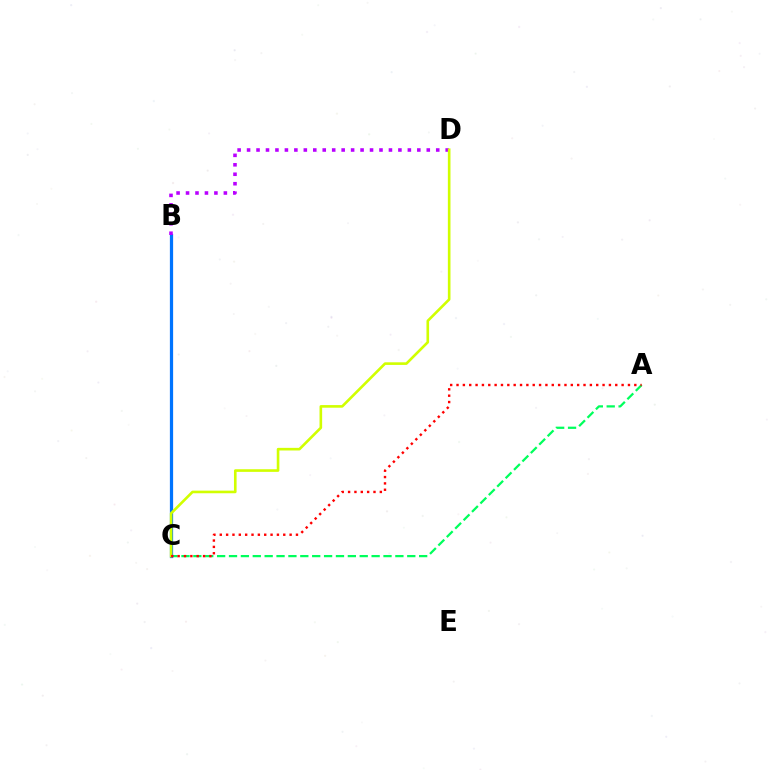{('A', 'C'): [{'color': '#00ff5c', 'line_style': 'dashed', 'thickness': 1.61}, {'color': '#ff0000', 'line_style': 'dotted', 'thickness': 1.73}], ('B', 'C'): [{'color': '#0074ff', 'line_style': 'solid', 'thickness': 2.33}], ('B', 'D'): [{'color': '#b900ff', 'line_style': 'dotted', 'thickness': 2.57}], ('C', 'D'): [{'color': '#d1ff00', 'line_style': 'solid', 'thickness': 1.89}]}